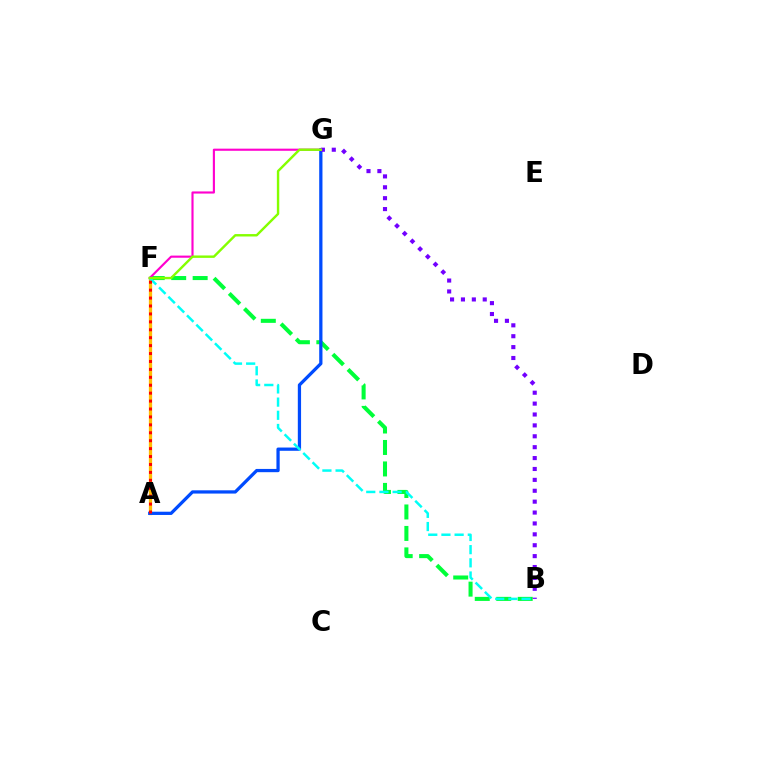{('B', 'F'): [{'color': '#00ff39', 'line_style': 'dashed', 'thickness': 2.92}, {'color': '#00fff6', 'line_style': 'dashed', 'thickness': 1.79}], ('A', 'F'): [{'color': '#ffbd00', 'line_style': 'solid', 'thickness': 2.36}, {'color': '#ff0000', 'line_style': 'dotted', 'thickness': 2.15}], ('A', 'G'): [{'color': '#004bff', 'line_style': 'solid', 'thickness': 2.34}], ('B', 'G'): [{'color': '#7200ff', 'line_style': 'dotted', 'thickness': 2.96}], ('F', 'G'): [{'color': '#ff00cf', 'line_style': 'solid', 'thickness': 1.54}, {'color': '#84ff00', 'line_style': 'solid', 'thickness': 1.73}]}